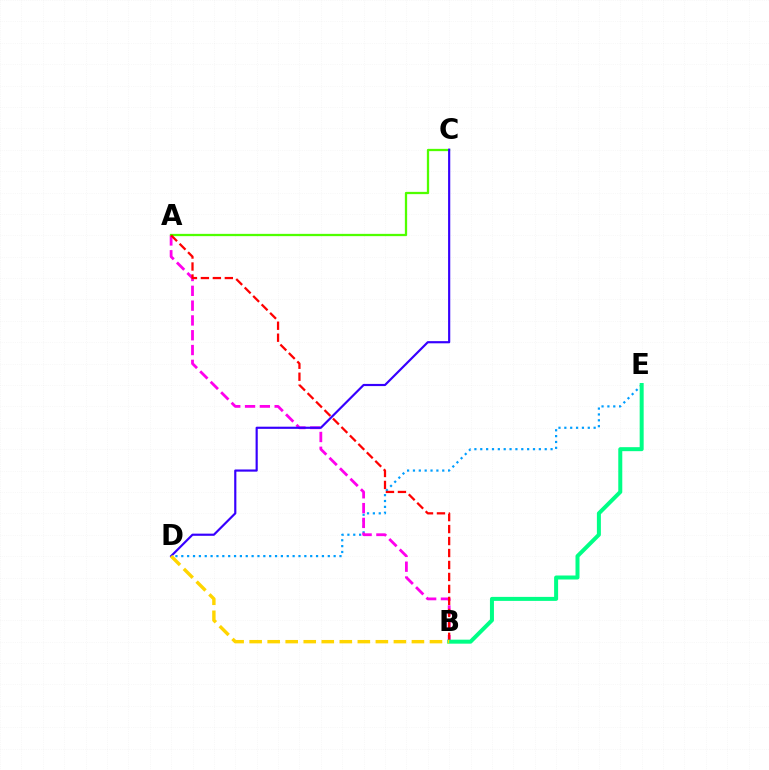{('D', 'E'): [{'color': '#009eff', 'line_style': 'dotted', 'thickness': 1.59}], ('A', 'B'): [{'color': '#ff00ed', 'line_style': 'dashed', 'thickness': 2.01}, {'color': '#ff0000', 'line_style': 'dashed', 'thickness': 1.63}], ('A', 'C'): [{'color': '#4fff00', 'line_style': 'solid', 'thickness': 1.64}], ('C', 'D'): [{'color': '#3700ff', 'line_style': 'solid', 'thickness': 1.56}], ('B', 'E'): [{'color': '#00ff86', 'line_style': 'solid', 'thickness': 2.88}], ('B', 'D'): [{'color': '#ffd500', 'line_style': 'dashed', 'thickness': 2.45}]}